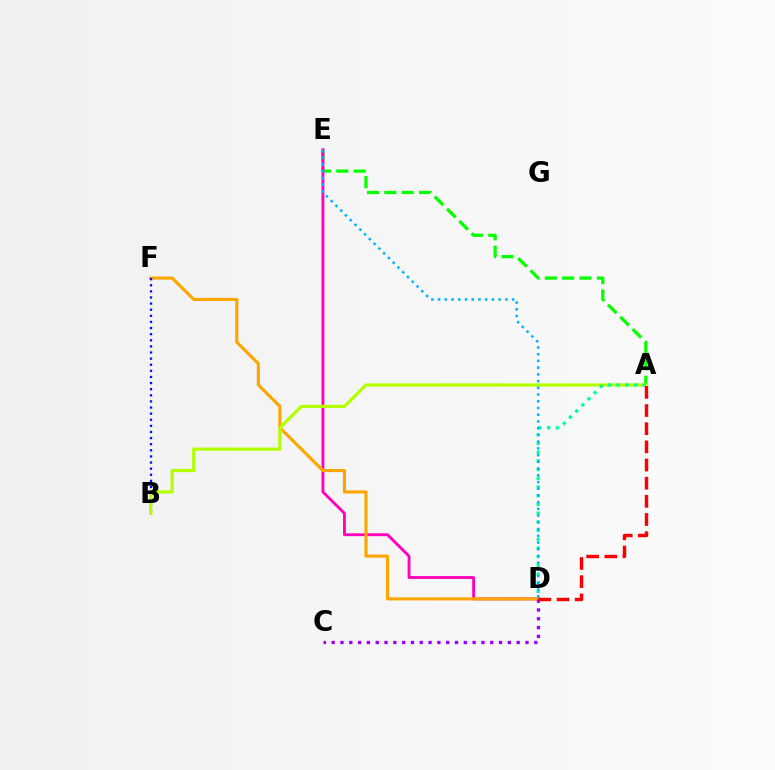{('A', 'E'): [{'color': '#08ff00', 'line_style': 'dashed', 'thickness': 2.36}], ('D', 'E'): [{'color': '#ff00bd', 'line_style': 'solid', 'thickness': 2.04}, {'color': '#00b5ff', 'line_style': 'dotted', 'thickness': 1.83}], ('D', 'F'): [{'color': '#ffa500', 'line_style': 'solid', 'thickness': 2.25}], ('B', 'F'): [{'color': '#0010ff', 'line_style': 'dotted', 'thickness': 1.66}], ('A', 'B'): [{'color': '#b3ff00', 'line_style': 'solid', 'thickness': 2.33}], ('A', 'D'): [{'color': '#00ff9d', 'line_style': 'dotted', 'thickness': 2.37}, {'color': '#ff0000', 'line_style': 'dashed', 'thickness': 2.47}], ('C', 'D'): [{'color': '#9b00ff', 'line_style': 'dotted', 'thickness': 2.39}]}